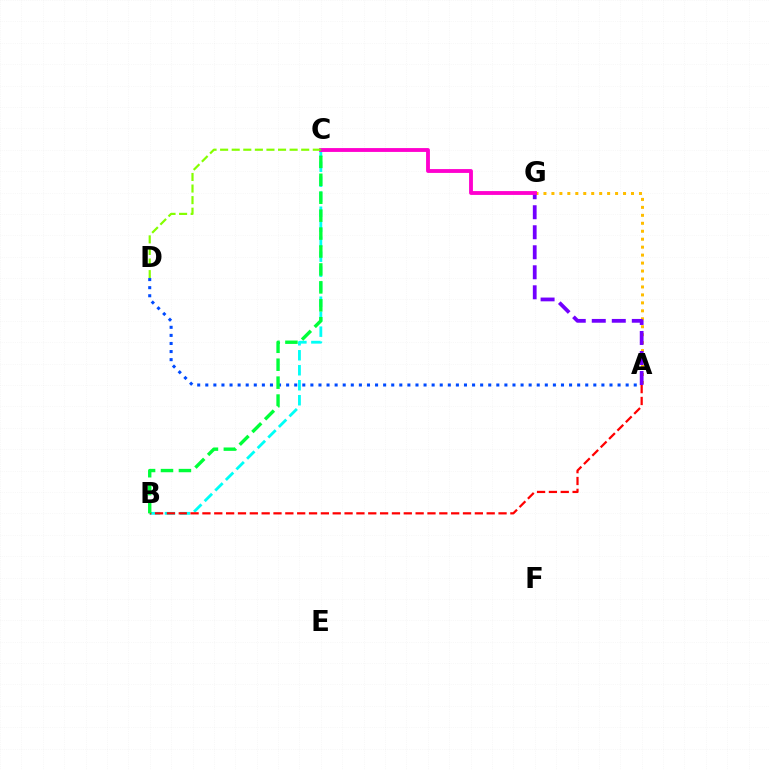{('A', 'G'): [{'color': '#ffbd00', 'line_style': 'dotted', 'thickness': 2.16}, {'color': '#7200ff', 'line_style': 'dashed', 'thickness': 2.72}], ('B', 'C'): [{'color': '#00fff6', 'line_style': 'dashed', 'thickness': 2.04}, {'color': '#00ff39', 'line_style': 'dashed', 'thickness': 2.44}], ('C', 'G'): [{'color': '#ff00cf', 'line_style': 'solid', 'thickness': 2.77}], ('A', 'B'): [{'color': '#ff0000', 'line_style': 'dashed', 'thickness': 1.61}], ('C', 'D'): [{'color': '#84ff00', 'line_style': 'dashed', 'thickness': 1.57}], ('A', 'D'): [{'color': '#004bff', 'line_style': 'dotted', 'thickness': 2.2}]}